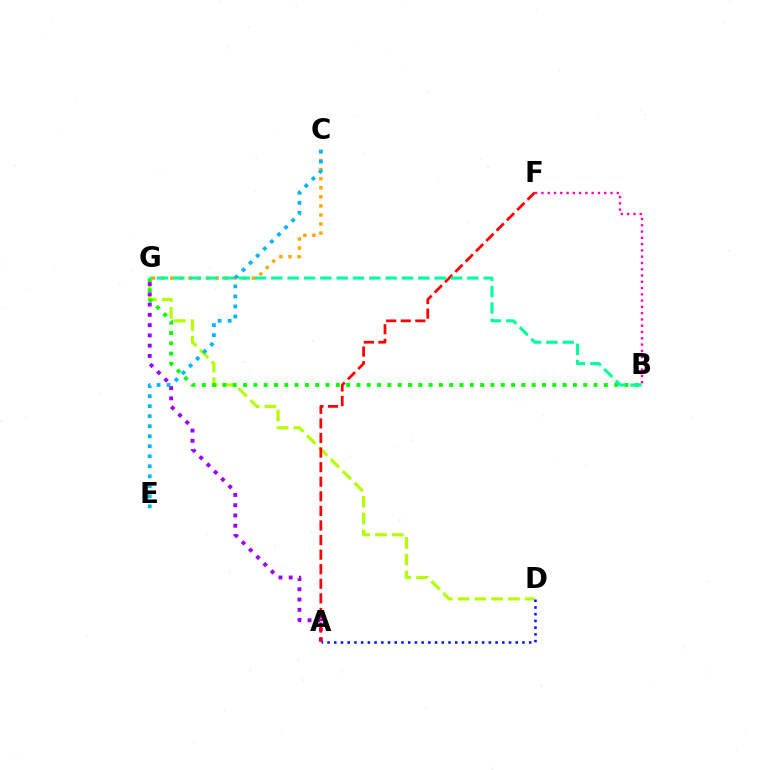{('C', 'G'): [{'color': '#ffa500', 'line_style': 'dotted', 'thickness': 2.47}], ('B', 'F'): [{'color': '#ff00bd', 'line_style': 'dotted', 'thickness': 1.71}], ('D', 'G'): [{'color': '#b3ff00', 'line_style': 'dashed', 'thickness': 2.28}], ('B', 'G'): [{'color': '#08ff00', 'line_style': 'dotted', 'thickness': 2.8}, {'color': '#00ff9d', 'line_style': 'dashed', 'thickness': 2.22}], ('A', 'G'): [{'color': '#9b00ff', 'line_style': 'dotted', 'thickness': 2.79}], ('A', 'F'): [{'color': '#ff0000', 'line_style': 'dashed', 'thickness': 1.98}], ('A', 'D'): [{'color': '#0010ff', 'line_style': 'dotted', 'thickness': 1.83}], ('C', 'E'): [{'color': '#00b5ff', 'line_style': 'dotted', 'thickness': 2.72}]}